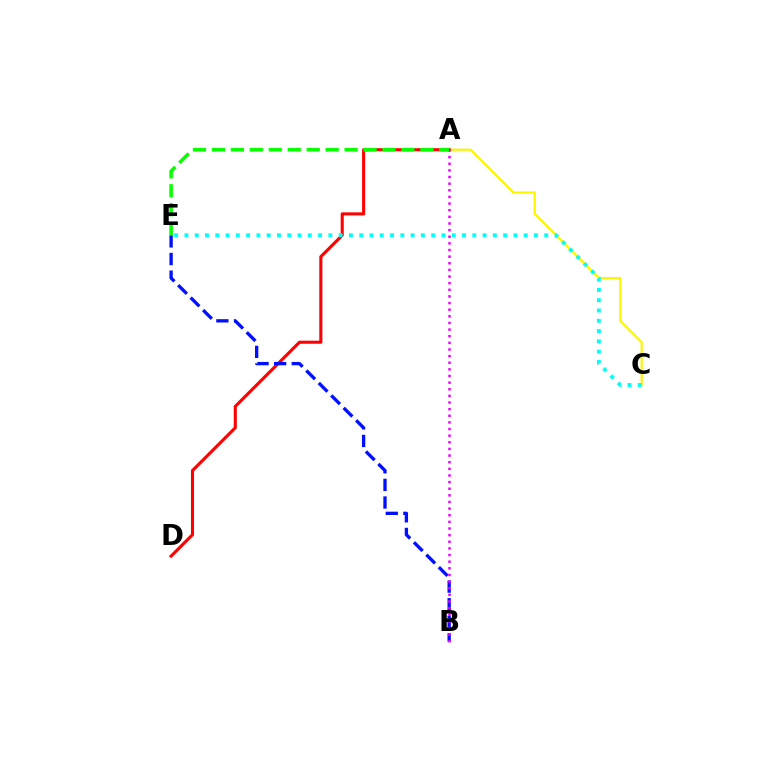{('A', 'C'): [{'color': '#fcf500', 'line_style': 'solid', 'thickness': 1.56}], ('A', 'D'): [{'color': '#ff0000', 'line_style': 'solid', 'thickness': 2.21}], ('C', 'E'): [{'color': '#00fff6', 'line_style': 'dotted', 'thickness': 2.79}], ('B', 'E'): [{'color': '#0010ff', 'line_style': 'dashed', 'thickness': 2.39}], ('A', 'B'): [{'color': '#ee00ff', 'line_style': 'dotted', 'thickness': 1.8}], ('A', 'E'): [{'color': '#08ff00', 'line_style': 'dashed', 'thickness': 2.57}]}